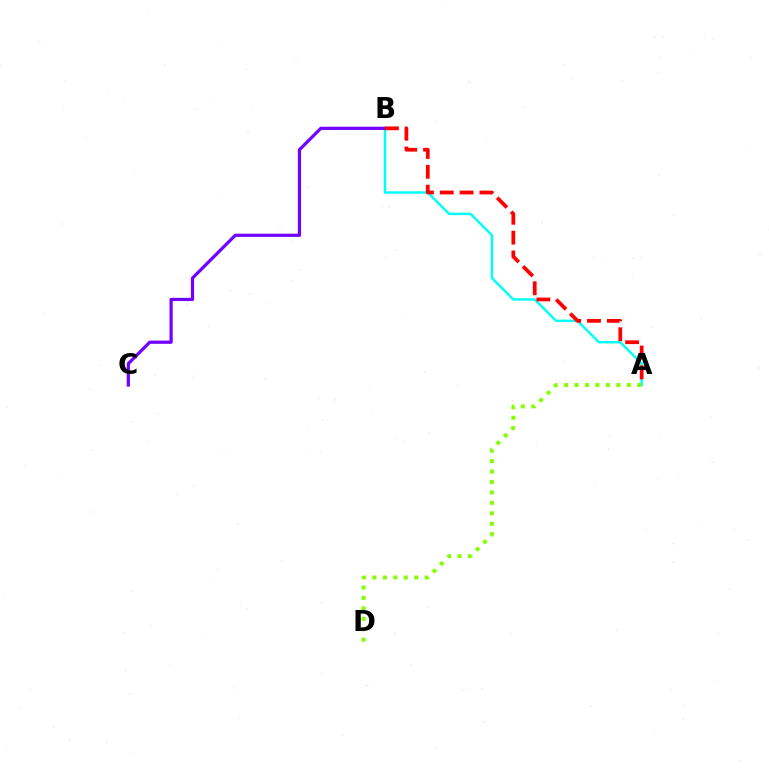{('A', 'B'): [{'color': '#00fff6', 'line_style': 'solid', 'thickness': 1.75}, {'color': '#ff0000', 'line_style': 'dashed', 'thickness': 2.69}], ('B', 'C'): [{'color': '#7200ff', 'line_style': 'solid', 'thickness': 2.32}], ('A', 'D'): [{'color': '#84ff00', 'line_style': 'dotted', 'thickness': 2.84}]}